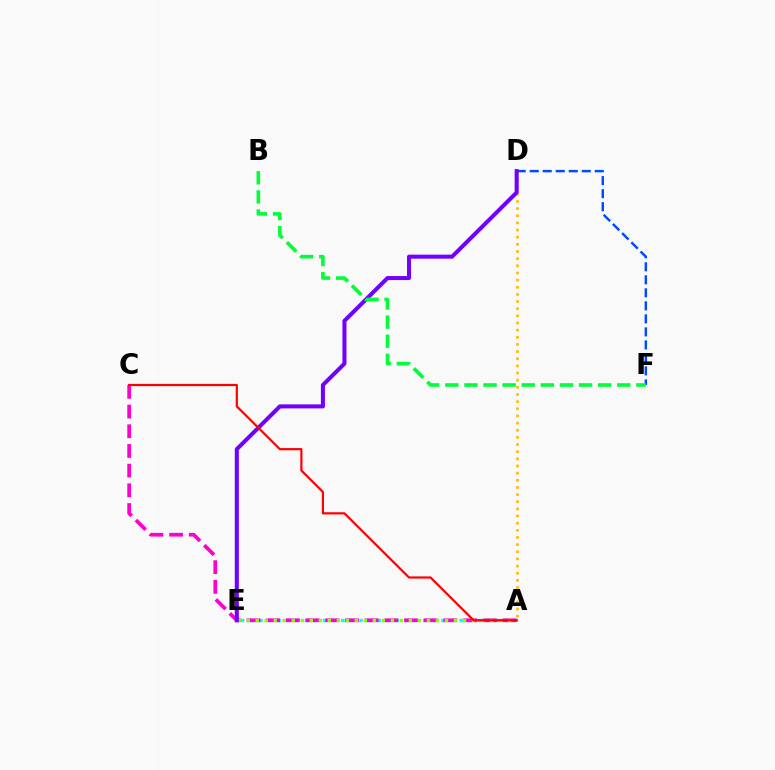{('D', 'F'): [{'color': '#004bff', 'line_style': 'dashed', 'thickness': 1.77}], ('A', 'E'): [{'color': '#00fff6', 'line_style': 'dotted', 'thickness': 2.47}, {'color': '#84ff00', 'line_style': 'dotted', 'thickness': 2.45}], ('A', 'C'): [{'color': '#ff00cf', 'line_style': 'dashed', 'thickness': 2.67}, {'color': '#ff0000', 'line_style': 'solid', 'thickness': 1.58}], ('A', 'D'): [{'color': '#ffbd00', 'line_style': 'dotted', 'thickness': 1.94}], ('D', 'E'): [{'color': '#7200ff', 'line_style': 'solid', 'thickness': 2.91}], ('B', 'F'): [{'color': '#00ff39', 'line_style': 'dashed', 'thickness': 2.6}]}